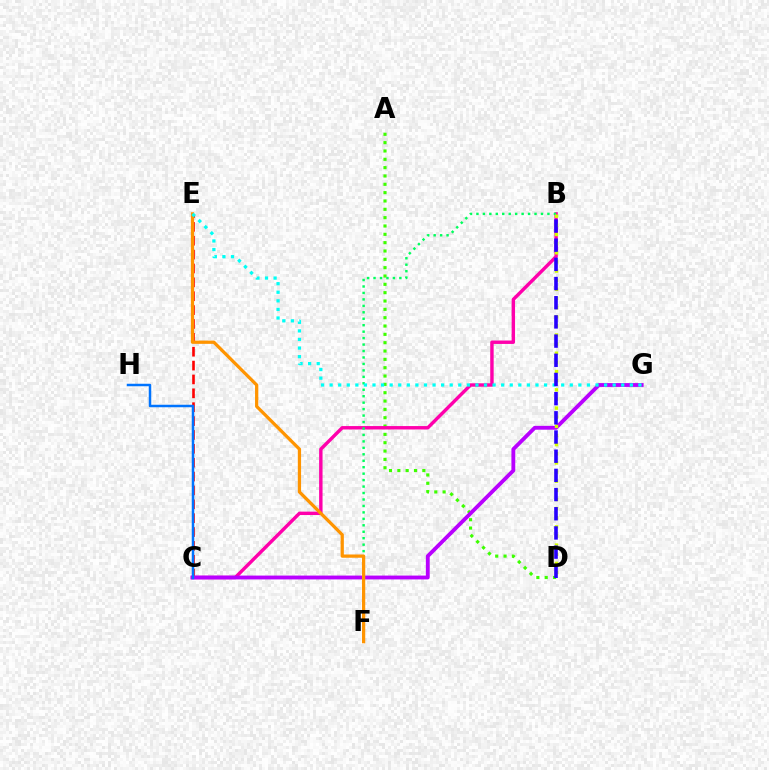{('C', 'E'): [{'color': '#ff0000', 'line_style': 'dashed', 'thickness': 1.88}], ('A', 'D'): [{'color': '#3dff00', 'line_style': 'dotted', 'thickness': 2.26}], ('B', 'C'): [{'color': '#ff00ac', 'line_style': 'solid', 'thickness': 2.46}], ('B', 'F'): [{'color': '#00ff5c', 'line_style': 'dotted', 'thickness': 1.75}], ('C', 'G'): [{'color': '#b900ff', 'line_style': 'solid', 'thickness': 2.77}], ('E', 'F'): [{'color': '#ff9400', 'line_style': 'solid', 'thickness': 2.34}], ('E', 'G'): [{'color': '#00fff6', 'line_style': 'dotted', 'thickness': 2.33}], ('B', 'D'): [{'color': '#d1ff00', 'line_style': 'dotted', 'thickness': 2.48}, {'color': '#2500ff', 'line_style': 'dashed', 'thickness': 2.61}], ('C', 'H'): [{'color': '#0074ff', 'line_style': 'solid', 'thickness': 1.8}]}